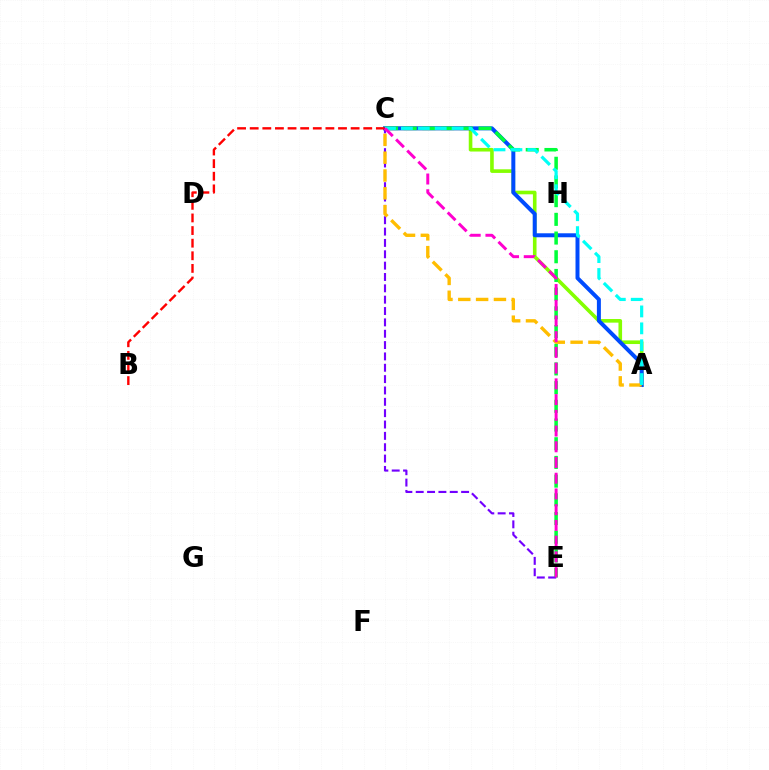{('A', 'C'): [{'color': '#84ff00', 'line_style': 'solid', 'thickness': 2.6}, {'color': '#004bff', 'line_style': 'solid', 'thickness': 2.87}, {'color': '#ffbd00', 'line_style': 'dashed', 'thickness': 2.42}, {'color': '#00fff6', 'line_style': 'dashed', 'thickness': 2.3}], ('C', 'E'): [{'color': '#00ff39', 'line_style': 'dashed', 'thickness': 2.54}, {'color': '#7200ff', 'line_style': 'dashed', 'thickness': 1.54}, {'color': '#ff00cf', 'line_style': 'dashed', 'thickness': 2.14}], ('B', 'C'): [{'color': '#ff0000', 'line_style': 'dashed', 'thickness': 1.71}]}